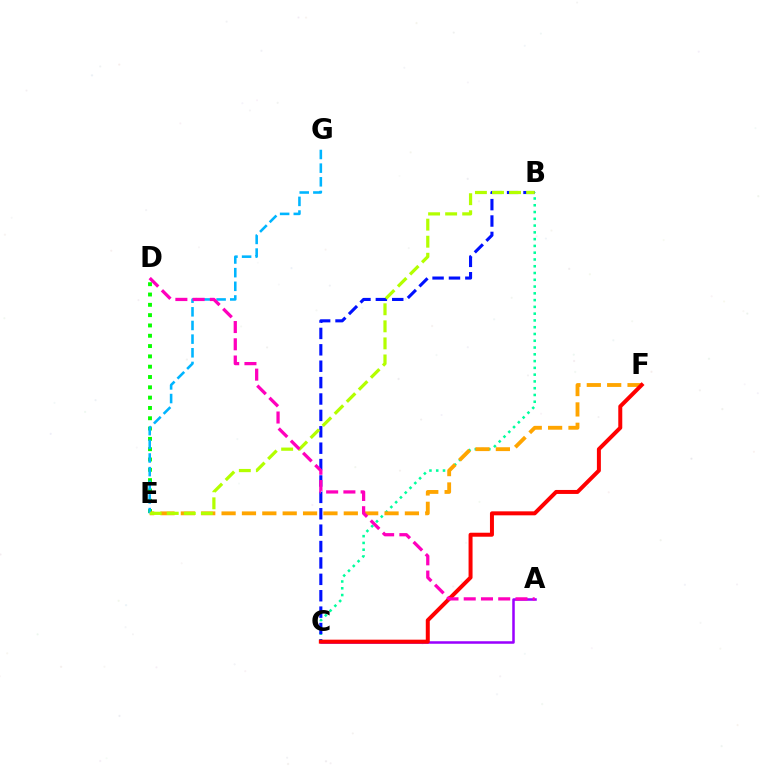{('D', 'E'): [{'color': '#08ff00', 'line_style': 'dotted', 'thickness': 2.8}], ('B', 'C'): [{'color': '#00ff9d', 'line_style': 'dotted', 'thickness': 1.84}, {'color': '#0010ff', 'line_style': 'dashed', 'thickness': 2.23}], ('A', 'C'): [{'color': '#9b00ff', 'line_style': 'solid', 'thickness': 1.82}], ('E', 'F'): [{'color': '#ffa500', 'line_style': 'dashed', 'thickness': 2.77}], ('E', 'G'): [{'color': '#00b5ff', 'line_style': 'dashed', 'thickness': 1.86}], ('B', 'E'): [{'color': '#b3ff00', 'line_style': 'dashed', 'thickness': 2.32}], ('C', 'F'): [{'color': '#ff0000', 'line_style': 'solid', 'thickness': 2.87}], ('A', 'D'): [{'color': '#ff00bd', 'line_style': 'dashed', 'thickness': 2.34}]}